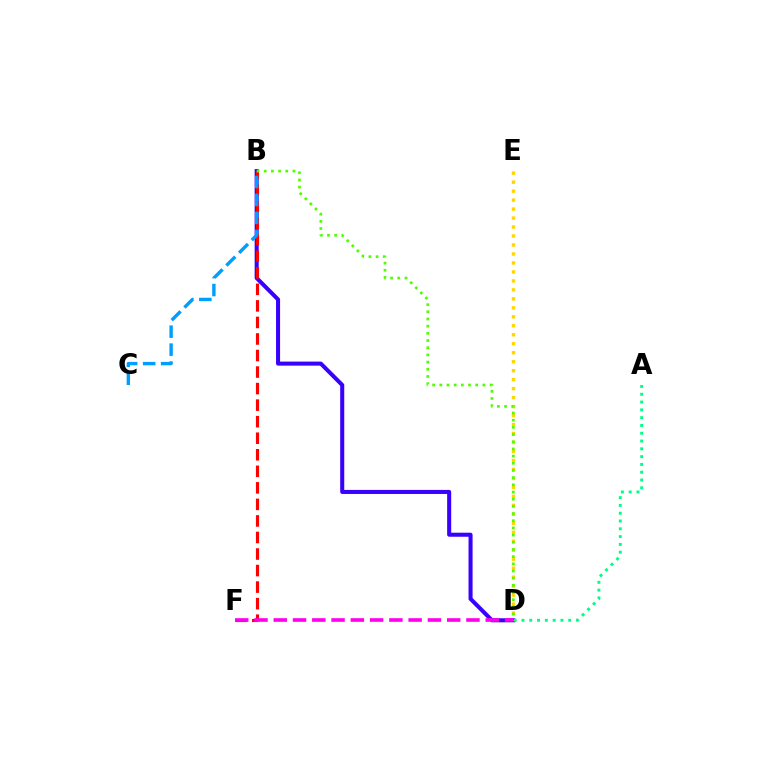{('B', 'D'): [{'color': '#3700ff', 'line_style': 'solid', 'thickness': 2.91}, {'color': '#4fff00', 'line_style': 'dotted', 'thickness': 1.95}], ('A', 'D'): [{'color': '#00ff86', 'line_style': 'dotted', 'thickness': 2.12}], ('B', 'F'): [{'color': '#ff0000', 'line_style': 'dashed', 'thickness': 2.25}], ('D', 'E'): [{'color': '#ffd500', 'line_style': 'dotted', 'thickness': 2.44}], ('D', 'F'): [{'color': '#ff00ed', 'line_style': 'dashed', 'thickness': 2.62}], ('B', 'C'): [{'color': '#009eff', 'line_style': 'dashed', 'thickness': 2.44}]}